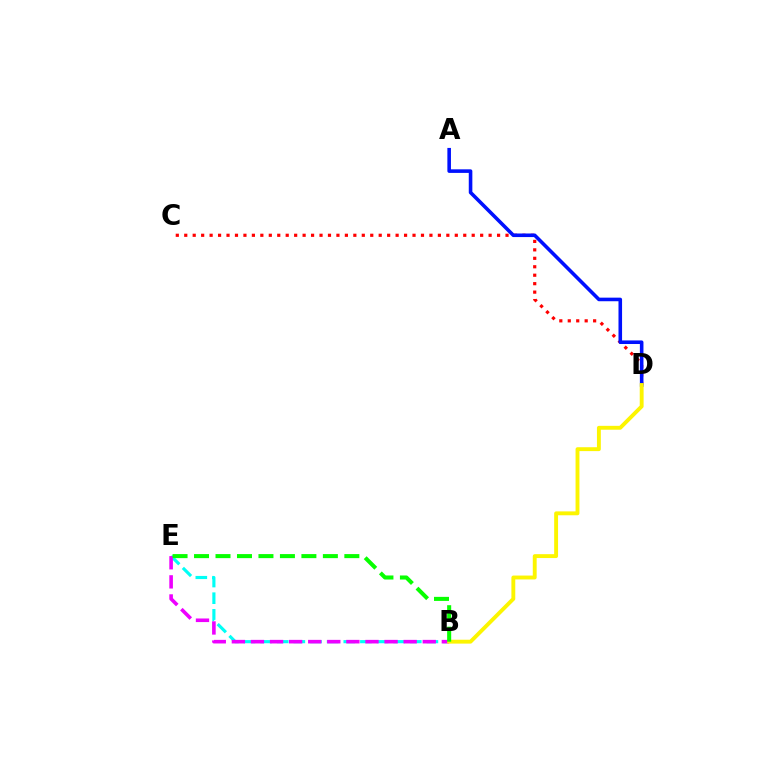{('B', 'E'): [{'color': '#00fff6', 'line_style': 'dashed', 'thickness': 2.26}, {'color': '#ee00ff', 'line_style': 'dashed', 'thickness': 2.59}, {'color': '#08ff00', 'line_style': 'dashed', 'thickness': 2.92}], ('C', 'D'): [{'color': '#ff0000', 'line_style': 'dotted', 'thickness': 2.3}], ('A', 'D'): [{'color': '#0010ff', 'line_style': 'solid', 'thickness': 2.58}], ('B', 'D'): [{'color': '#fcf500', 'line_style': 'solid', 'thickness': 2.79}]}